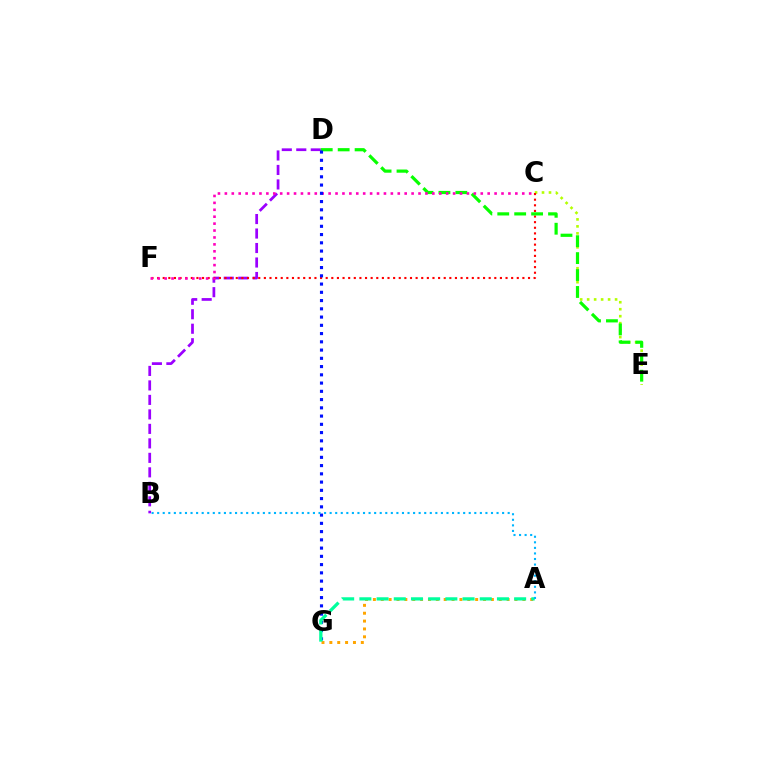{('C', 'E'): [{'color': '#b3ff00', 'line_style': 'dotted', 'thickness': 1.9}], ('B', 'D'): [{'color': '#9b00ff', 'line_style': 'dashed', 'thickness': 1.97}], ('C', 'F'): [{'color': '#ff0000', 'line_style': 'dotted', 'thickness': 1.53}, {'color': '#ff00bd', 'line_style': 'dotted', 'thickness': 1.88}], ('D', 'E'): [{'color': '#08ff00', 'line_style': 'dashed', 'thickness': 2.3}], ('D', 'G'): [{'color': '#0010ff', 'line_style': 'dotted', 'thickness': 2.24}], ('A', 'G'): [{'color': '#ffa500', 'line_style': 'dotted', 'thickness': 2.14}, {'color': '#00ff9d', 'line_style': 'dashed', 'thickness': 2.34}], ('A', 'B'): [{'color': '#00b5ff', 'line_style': 'dotted', 'thickness': 1.51}]}